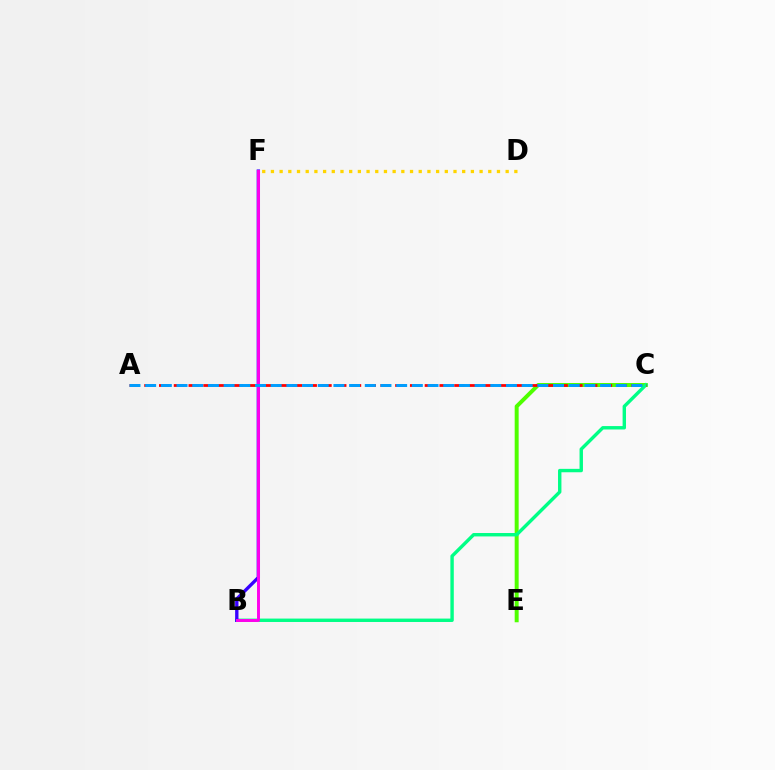{('D', 'F'): [{'color': '#ffd500', 'line_style': 'dotted', 'thickness': 2.36}], ('C', 'E'): [{'color': '#4fff00', 'line_style': 'solid', 'thickness': 2.86}], ('B', 'C'): [{'color': '#00ff86', 'line_style': 'solid', 'thickness': 2.45}], ('B', 'F'): [{'color': '#3700ff', 'line_style': 'solid', 'thickness': 2.41}, {'color': '#ff00ed', 'line_style': 'solid', 'thickness': 2.12}], ('A', 'C'): [{'color': '#ff0000', 'line_style': 'dashed', 'thickness': 2.01}, {'color': '#009eff', 'line_style': 'dashed', 'thickness': 2.13}]}